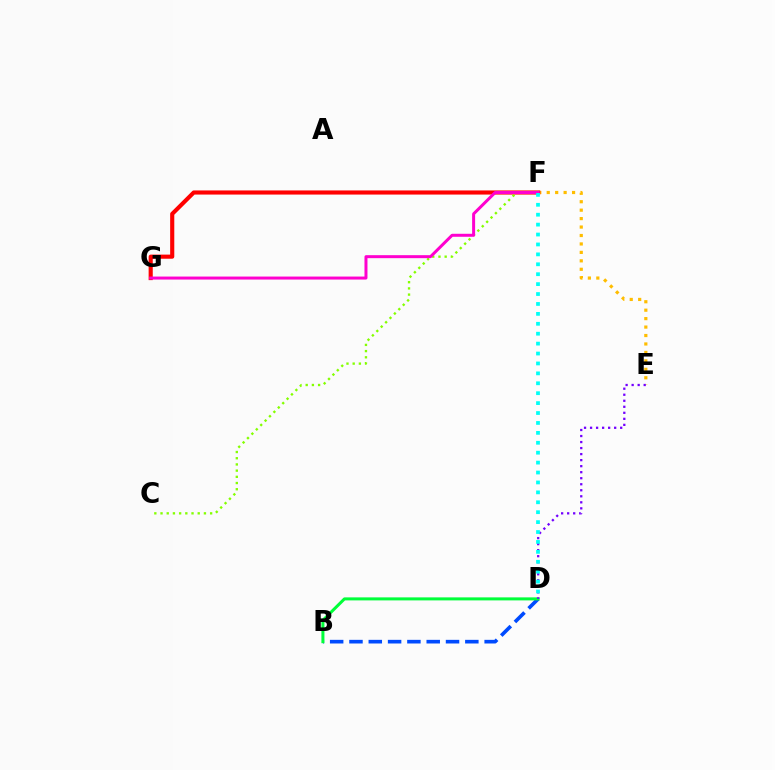{('E', 'F'): [{'color': '#ffbd00', 'line_style': 'dotted', 'thickness': 2.29}], ('F', 'G'): [{'color': '#ff0000', 'line_style': 'solid', 'thickness': 2.97}, {'color': '#ff00cf', 'line_style': 'solid', 'thickness': 2.16}], ('C', 'F'): [{'color': '#84ff00', 'line_style': 'dotted', 'thickness': 1.68}], ('B', 'D'): [{'color': '#004bff', 'line_style': 'dashed', 'thickness': 2.62}, {'color': '#00ff39', 'line_style': 'solid', 'thickness': 2.17}], ('D', 'E'): [{'color': '#7200ff', 'line_style': 'dotted', 'thickness': 1.64}], ('D', 'F'): [{'color': '#00fff6', 'line_style': 'dotted', 'thickness': 2.69}]}